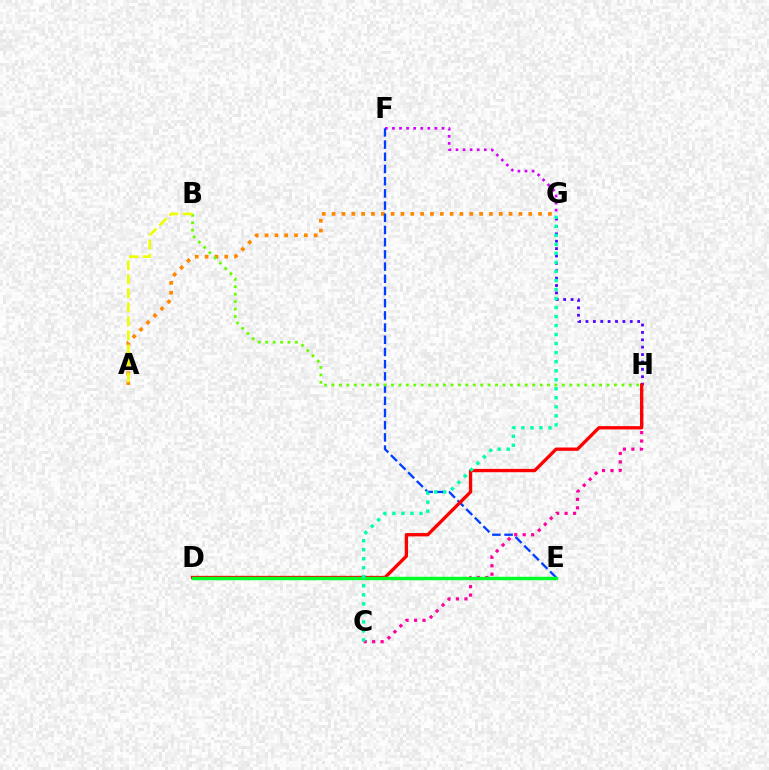{('A', 'G'): [{'color': '#ff8800', 'line_style': 'dotted', 'thickness': 2.67}], ('F', 'G'): [{'color': '#d600ff', 'line_style': 'dotted', 'thickness': 1.92}], ('D', 'E'): [{'color': '#00c7ff', 'line_style': 'solid', 'thickness': 1.95}, {'color': '#00ff27', 'line_style': 'solid', 'thickness': 2.47}], ('C', 'H'): [{'color': '#ff00a0', 'line_style': 'dotted', 'thickness': 2.3}], ('G', 'H'): [{'color': '#4f00ff', 'line_style': 'dotted', 'thickness': 2.01}], ('E', 'F'): [{'color': '#003fff', 'line_style': 'dashed', 'thickness': 1.66}], ('B', 'H'): [{'color': '#66ff00', 'line_style': 'dotted', 'thickness': 2.02}], ('D', 'H'): [{'color': '#ff0000', 'line_style': 'solid', 'thickness': 2.39}], ('A', 'B'): [{'color': '#eeff00', 'line_style': 'dashed', 'thickness': 1.9}], ('C', 'G'): [{'color': '#00ffaf', 'line_style': 'dotted', 'thickness': 2.45}]}